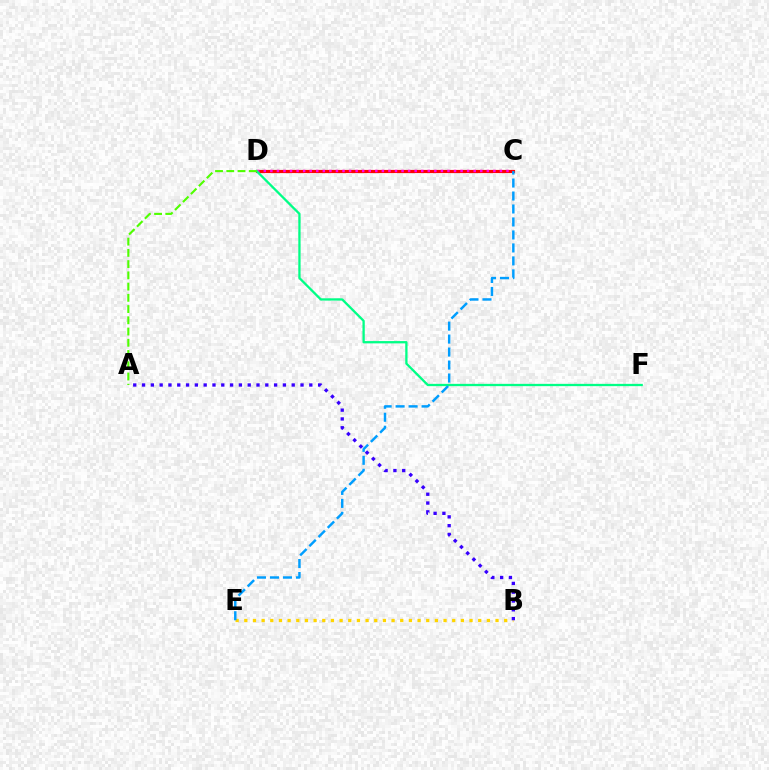{('B', 'E'): [{'color': '#ffd500', 'line_style': 'dotted', 'thickness': 2.35}], ('C', 'D'): [{'color': '#ff0000', 'line_style': 'solid', 'thickness': 2.28}, {'color': '#ff00ed', 'line_style': 'dotted', 'thickness': 1.78}], ('D', 'F'): [{'color': '#00ff86', 'line_style': 'solid', 'thickness': 1.66}], ('C', 'E'): [{'color': '#009eff', 'line_style': 'dashed', 'thickness': 1.76}], ('A', 'B'): [{'color': '#3700ff', 'line_style': 'dotted', 'thickness': 2.39}], ('A', 'D'): [{'color': '#4fff00', 'line_style': 'dashed', 'thickness': 1.53}]}